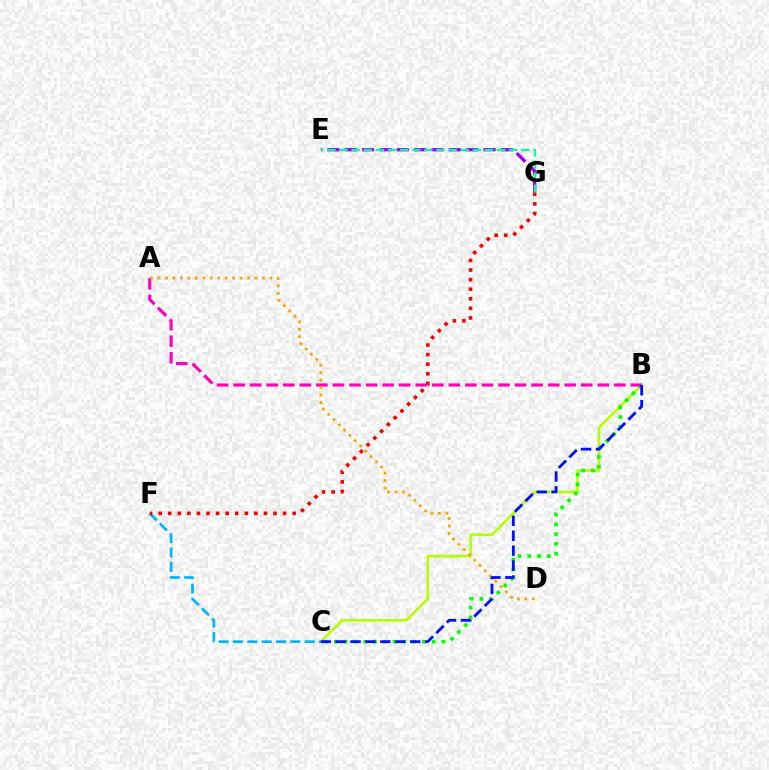{('B', 'C'): [{'color': '#b3ff00', 'line_style': 'solid', 'thickness': 1.85}, {'color': '#08ff00', 'line_style': 'dotted', 'thickness': 2.65}, {'color': '#0010ff', 'line_style': 'dashed', 'thickness': 2.03}], ('A', 'B'): [{'color': '#ff00bd', 'line_style': 'dashed', 'thickness': 2.25}], ('A', 'D'): [{'color': '#ffa500', 'line_style': 'dotted', 'thickness': 2.03}], ('C', 'F'): [{'color': '#00b5ff', 'line_style': 'dashed', 'thickness': 1.95}], ('E', 'G'): [{'color': '#9b00ff', 'line_style': 'dashed', 'thickness': 2.36}, {'color': '#00ff9d', 'line_style': 'dashed', 'thickness': 1.65}], ('F', 'G'): [{'color': '#ff0000', 'line_style': 'dotted', 'thickness': 2.6}]}